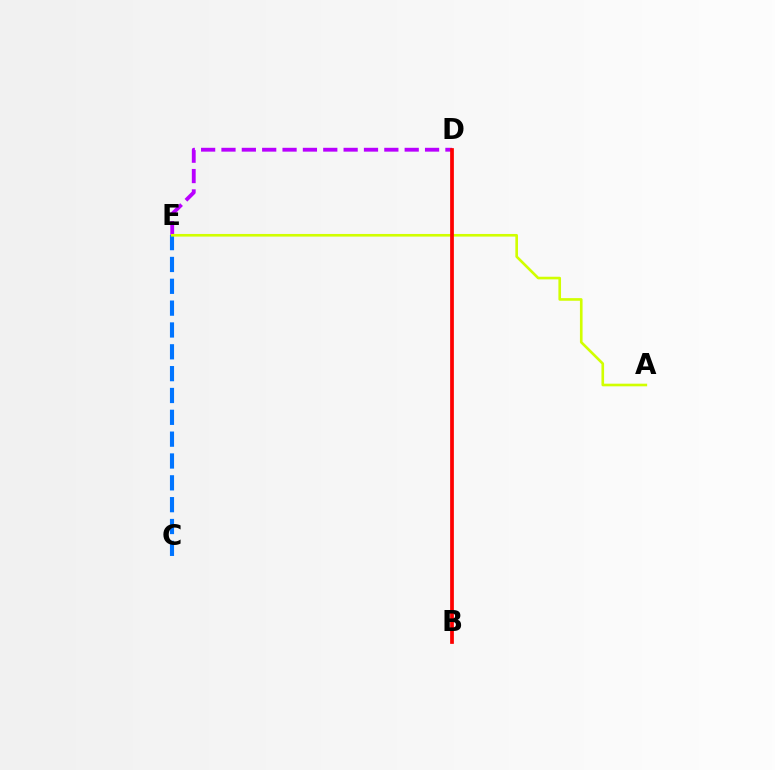{('C', 'E'): [{'color': '#0074ff', 'line_style': 'dashed', 'thickness': 2.97}], ('D', 'E'): [{'color': '#b900ff', 'line_style': 'dashed', 'thickness': 2.77}], ('A', 'E'): [{'color': '#d1ff00', 'line_style': 'solid', 'thickness': 1.9}], ('B', 'D'): [{'color': '#00ff5c', 'line_style': 'solid', 'thickness': 1.55}, {'color': '#ff0000', 'line_style': 'solid', 'thickness': 2.69}]}